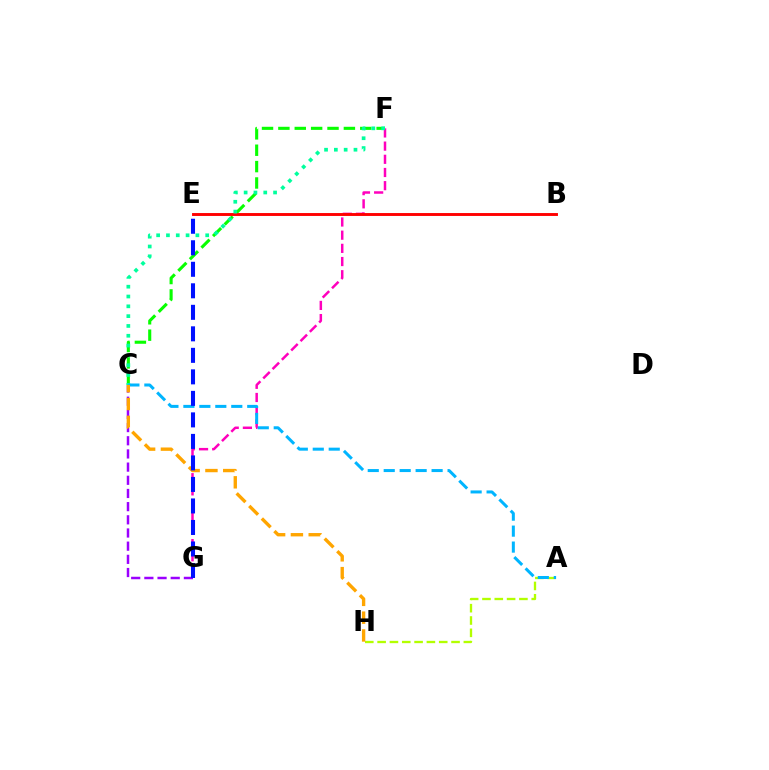{('C', 'F'): [{'color': '#08ff00', 'line_style': 'dashed', 'thickness': 2.22}, {'color': '#00ff9d', 'line_style': 'dotted', 'thickness': 2.67}], ('A', 'H'): [{'color': '#b3ff00', 'line_style': 'dashed', 'thickness': 1.67}], ('F', 'G'): [{'color': '#ff00bd', 'line_style': 'dashed', 'thickness': 1.79}], ('B', 'E'): [{'color': '#ff0000', 'line_style': 'solid', 'thickness': 2.09}], ('C', 'G'): [{'color': '#9b00ff', 'line_style': 'dashed', 'thickness': 1.79}], ('A', 'C'): [{'color': '#00b5ff', 'line_style': 'dashed', 'thickness': 2.17}], ('C', 'H'): [{'color': '#ffa500', 'line_style': 'dashed', 'thickness': 2.42}], ('E', 'G'): [{'color': '#0010ff', 'line_style': 'dashed', 'thickness': 2.92}]}